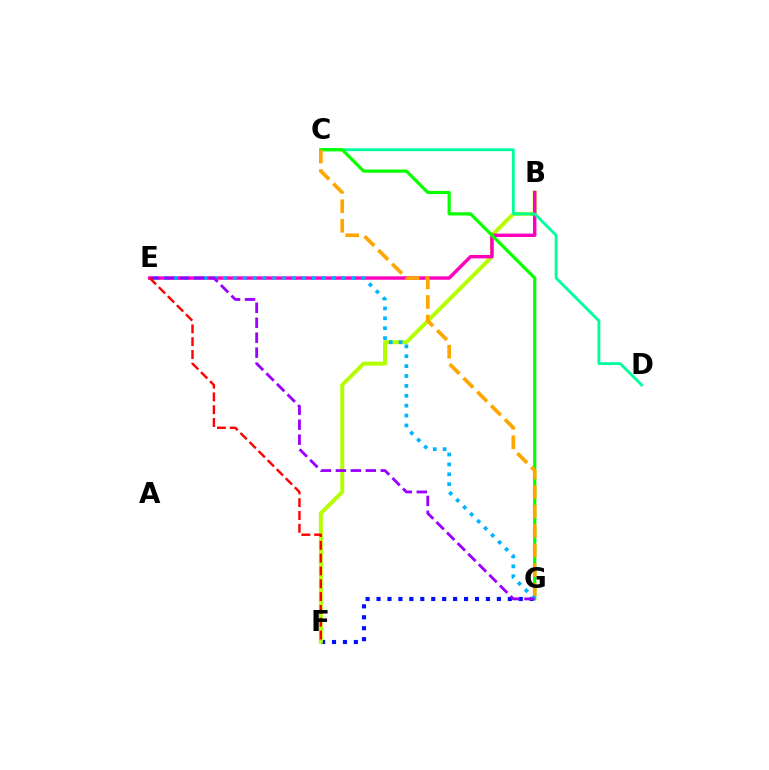{('F', 'G'): [{'color': '#0010ff', 'line_style': 'dotted', 'thickness': 2.97}], ('B', 'F'): [{'color': '#b3ff00', 'line_style': 'solid', 'thickness': 2.84}], ('B', 'E'): [{'color': '#ff00bd', 'line_style': 'solid', 'thickness': 2.47}], ('C', 'D'): [{'color': '#00ff9d', 'line_style': 'solid', 'thickness': 2.05}], ('C', 'G'): [{'color': '#08ff00', 'line_style': 'solid', 'thickness': 2.3}, {'color': '#ffa500', 'line_style': 'dashed', 'thickness': 2.65}], ('E', 'G'): [{'color': '#00b5ff', 'line_style': 'dotted', 'thickness': 2.69}, {'color': '#9b00ff', 'line_style': 'dashed', 'thickness': 2.03}], ('E', 'F'): [{'color': '#ff0000', 'line_style': 'dashed', 'thickness': 1.74}]}